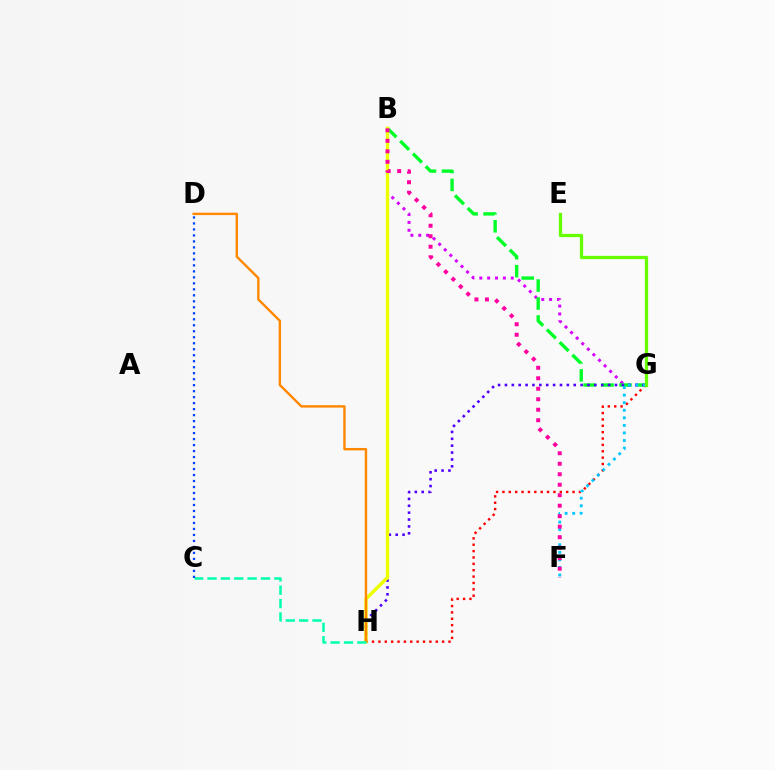{('B', 'G'): [{'color': '#d600ff', 'line_style': 'dotted', 'thickness': 2.14}, {'color': '#00ff27', 'line_style': 'dashed', 'thickness': 2.44}], ('G', 'H'): [{'color': '#ff0000', 'line_style': 'dotted', 'thickness': 1.73}, {'color': '#4f00ff', 'line_style': 'dotted', 'thickness': 1.87}], ('B', 'H'): [{'color': '#eeff00', 'line_style': 'solid', 'thickness': 2.42}], ('F', 'G'): [{'color': '#00c7ff', 'line_style': 'dotted', 'thickness': 2.05}], ('B', 'F'): [{'color': '#ff00a0', 'line_style': 'dotted', 'thickness': 2.85}], ('D', 'H'): [{'color': '#ff8800', 'line_style': 'solid', 'thickness': 1.73}], ('E', 'G'): [{'color': '#66ff00', 'line_style': 'solid', 'thickness': 2.35}], ('C', 'H'): [{'color': '#00ffaf', 'line_style': 'dashed', 'thickness': 1.82}], ('C', 'D'): [{'color': '#003fff', 'line_style': 'dotted', 'thickness': 1.63}]}